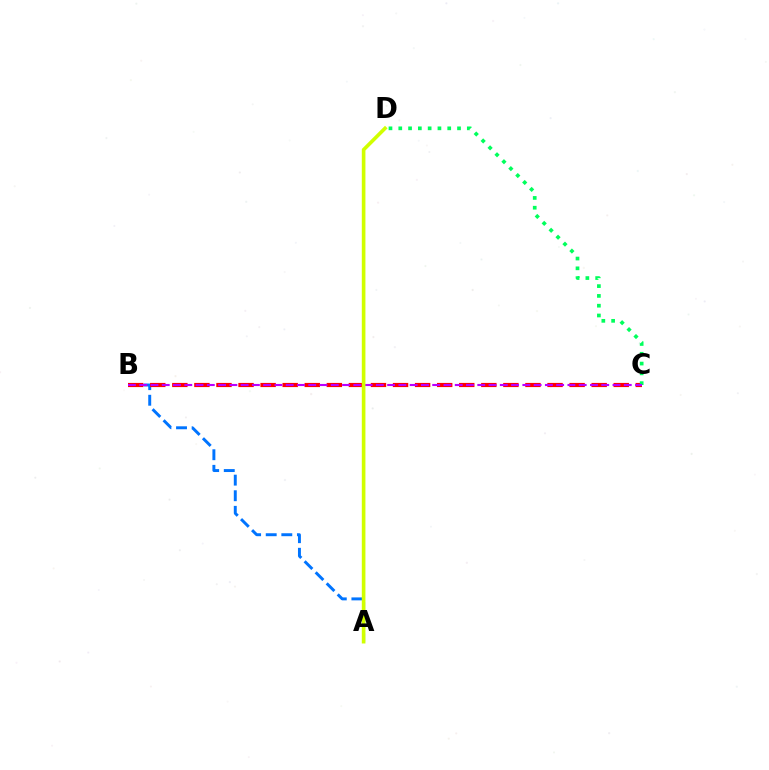{('A', 'B'): [{'color': '#0074ff', 'line_style': 'dashed', 'thickness': 2.12}], ('B', 'C'): [{'color': '#ff0000', 'line_style': 'dashed', 'thickness': 3.0}, {'color': '#b900ff', 'line_style': 'dashed', 'thickness': 1.53}], ('C', 'D'): [{'color': '#00ff5c', 'line_style': 'dotted', 'thickness': 2.66}], ('A', 'D'): [{'color': '#d1ff00', 'line_style': 'solid', 'thickness': 2.61}]}